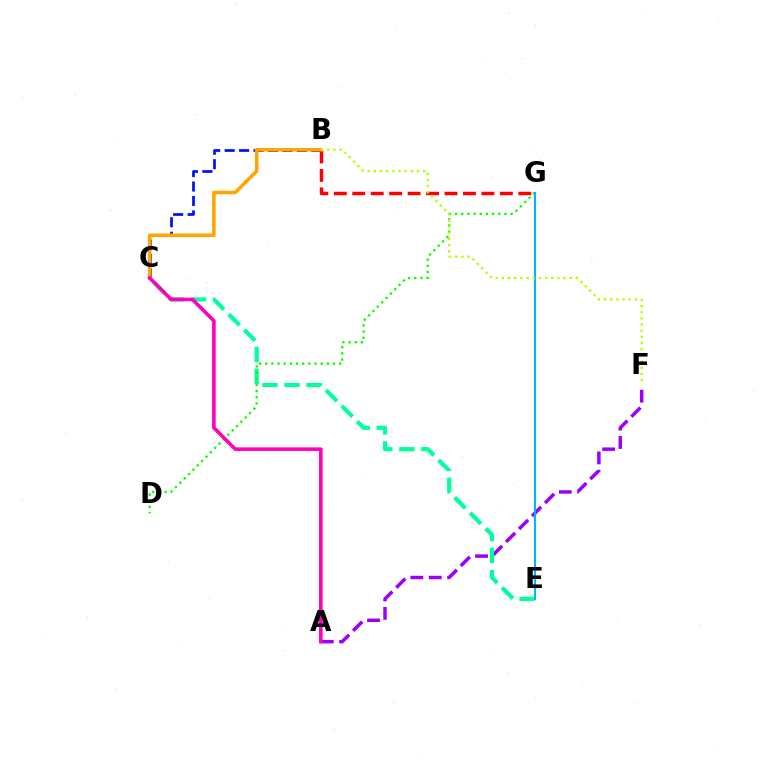{('A', 'F'): [{'color': '#9b00ff', 'line_style': 'dashed', 'thickness': 2.5}], ('B', 'C'): [{'color': '#0010ff', 'line_style': 'dashed', 'thickness': 1.96}, {'color': '#ffa500', 'line_style': 'solid', 'thickness': 2.56}], ('B', 'G'): [{'color': '#ff0000', 'line_style': 'dashed', 'thickness': 2.51}], ('C', 'E'): [{'color': '#00ff9d', 'line_style': 'dashed', 'thickness': 2.99}], ('D', 'G'): [{'color': '#08ff00', 'line_style': 'dotted', 'thickness': 1.67}], ('E', 'G'): [{'color': '#00b5ff', 'line_style': 'solid', 'thickness': 1.51}], ('B', 'F'): [{'color': '#b3ff00', 'line_style': 'dotted', 'thickness': 1.68}], ('A', 'C'): [{'color': '#ff00bd', 'line_style': 'solid', 'thickness': 2.59}]}